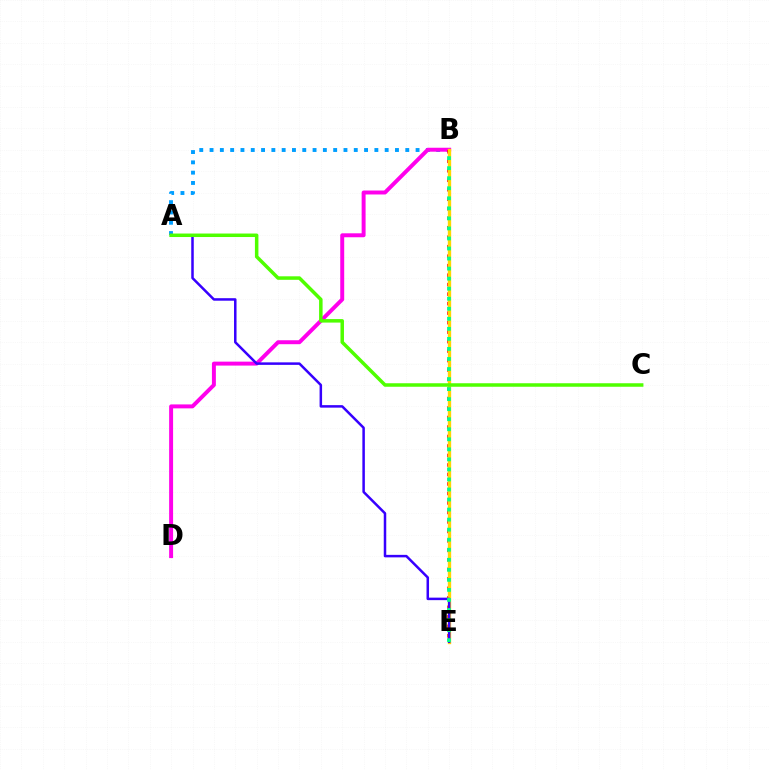{('A', 'B'): [{'color': '#009eff', 'line_style': 'dotted', 'thickness': 2.8}], ('B', 'D'): [{'color': '#ff00ed', 'line_style': 'solid', 'thickness': 2.84}], ('B', 'E'): [{'color': '#ff0000', 'line_style': 'dotted', 'thickness': 2.58}, {'color': '#ffd500', 'line_style': 'solid', 'thickness': 2.4}, {'color': '#00ff86', 'line_style': 'dotted', 'thickness': 2.73}], ('A', 'E'): [{'color': '#3700ff', 'line_style': 'solid', 'thickness': 1.8}], ('A', 'C'): [{'color': '#4fff00', 'line_style': 'solid', 'thickness': 2.52}]}